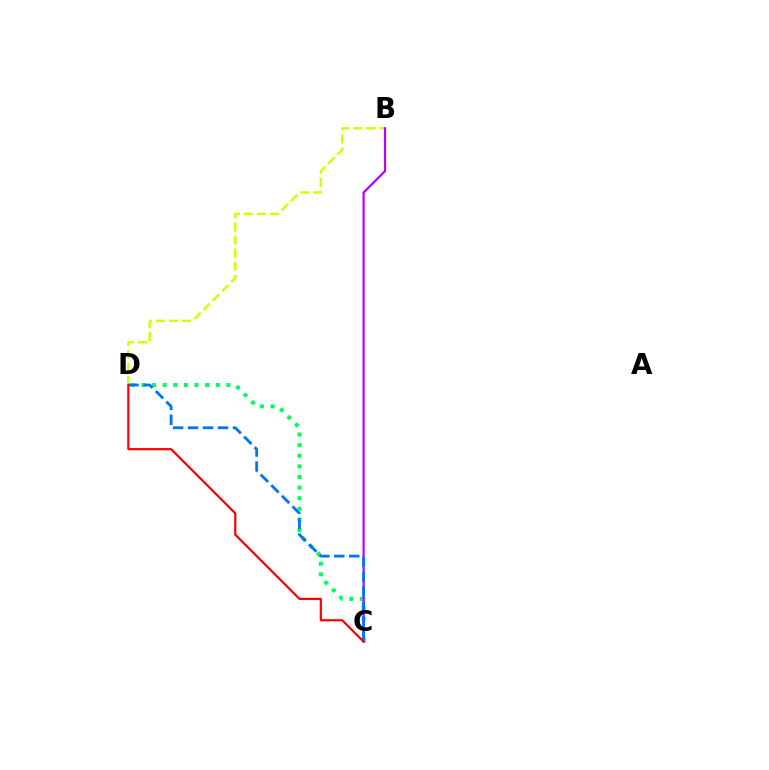{('B', 'D'): [{'color': '#d1ff00', 'line_style': 'dashed', 'thickness': 1.78}], ('C', 'D'): [{'color': '#00ff5c', 'line_style': 'dotted', 'thickness': 2.89}, {'color': '#0074ff', 'line_style': 'dashed', 'thickness': 2.03}, {'color': '#ff0000', 'line_style': 'solid', 'thickness': 1.59}], ('B', 'C'): [{'color': '#b900ff', 'line_style': 'solid', 'thickness': 1.59}]}